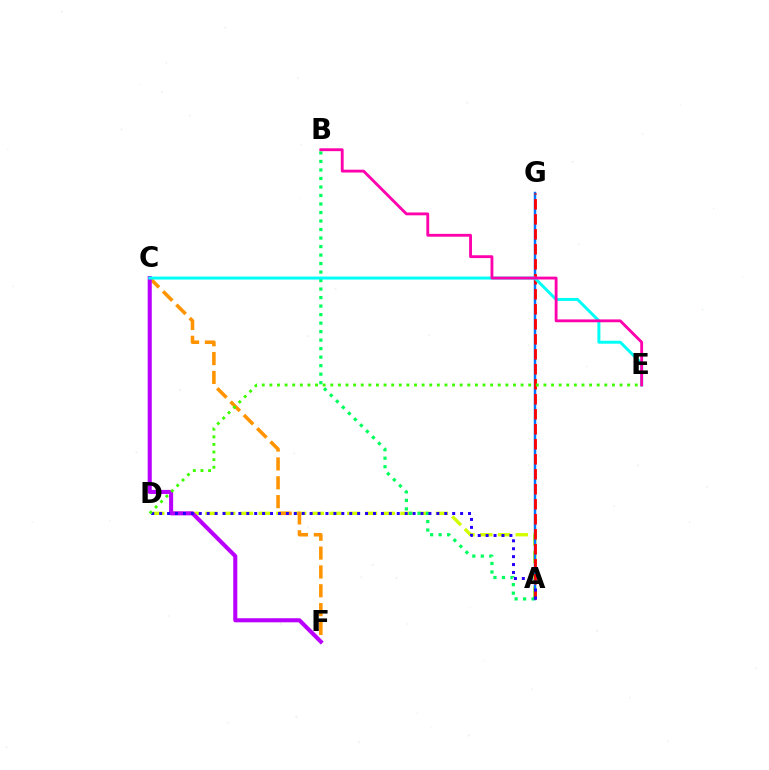{('A', 'D'): [{'color': '#d1ff00', 'line_style': 'dashed', 'thickness': 2.41}, {'color': '#2500ff', 'line_style': 'dotted', 'thickness': 2.15}], ('A', 'B'): [{'color': '#00ff5c', 'line_style': 'dotted', 'thickness': 2.31}], ('A', 'G'): [{'color': '#0074ff', 'line_style': 'solid', 'thickness': 1.78}, {'color': '#ff0000', 'line_style': 'dashed', 'thickness': 2.04}], ('C', 'F'): [{'color': '#ff9400', 'line_style': 'dashed', 'thickness': 2.56}, {'color': '#b900ff', 'line_style': 'solid', 'thickness': 2.94}], ('C', 'E'): [{'color': '#00fff6', 'line_style': 'solid', 'thickness': 2.14}], ('B', 'E'): [{'color': '#ff00ac', 'line_style': 'solid', 'thickness': 2.05}], ('D', 'E'): [{'color': '#3dff00', 'line_style': 'dotted', 'thickness': 2.07}]}